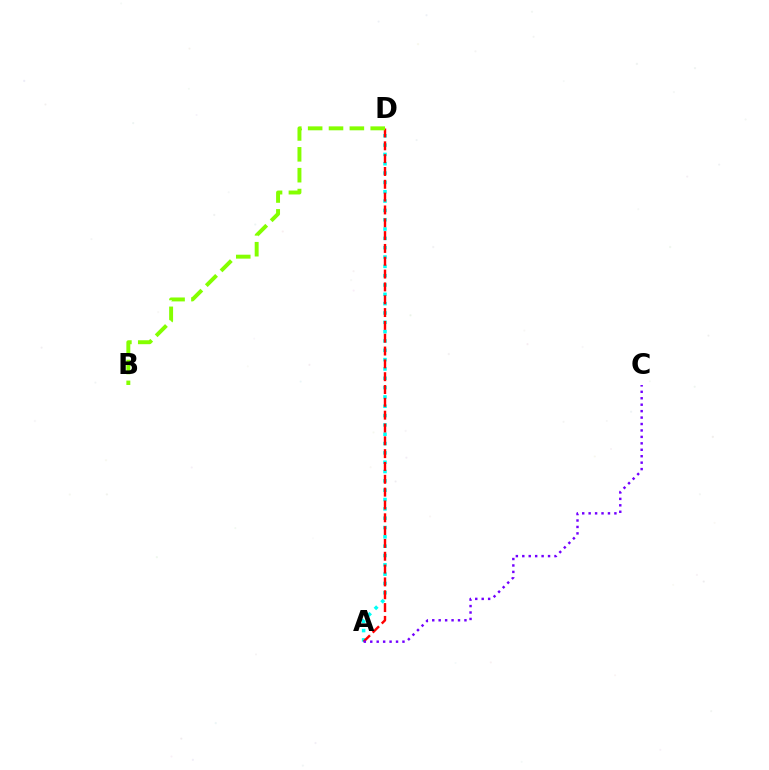{('A', 'D'): [{'color': '#00fff6', 'line_style': 'dotted', 'thickness': 2.53}, {'color': '#ff0000', 'line_style': 'dashed', 'thickness': 1.74}], ('A', 'C'): [{'color': '#7200ff', 'line_style': 'dotted', 'thickness': 1.75}], ('B', 'D'): [{'color': '#84ff00', 'line_style': 'dashed', 'thickness': 2.83}]}